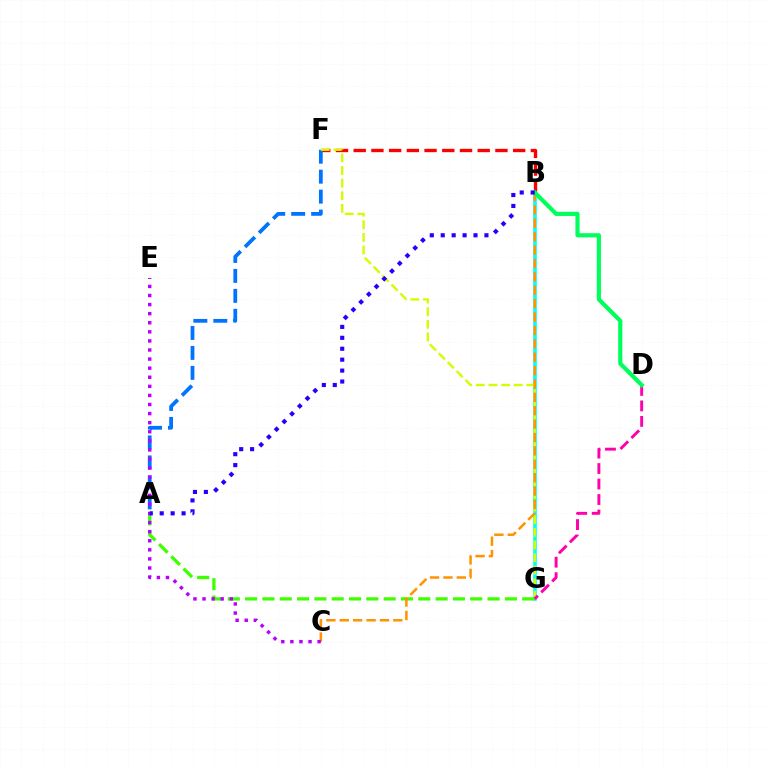{('B', 'F'): [{'color': '#ff0000', 'line_style': 'dashed', 'thickness': 2.41}], ('A', 'F'): [{'color': '#0074ff', 'line_style': 'dashed', 'thickness': 2.71}], ('B', 'G'): [{'color': '#00fff6', 'line_style': 'solid', 'thickness': 2.58}], ('F', 'G'): [{'color': '#d1ff00', 'line_style': 'dashed', 'thickness': 1.71}], ('A', 'G'): [{'color': '#3dff00', 'line_style': 'dashed', 'thickness': 2.35}], ('B', 'C'): [{'color': '#ff9400', 'line_style': 'dashed', 'thickness': 1.82}], ('D', 'G'): [{'color': '#ff00ac', 'line_style': 'dashed', 'thickness': 2.1}], ('B', 'D'): [{'color': '#00ff5c', 'line_style': 'solid', 'thickness': 2.99}], ('C', 'E'): [{'color': '#b900ff', 'line_style': 'dotted', 'thickness': 2.47}], ('A', 'B'): [{'color': '#2500ff', 'line_style': 'dotted', 'thickness': 2.97}]}